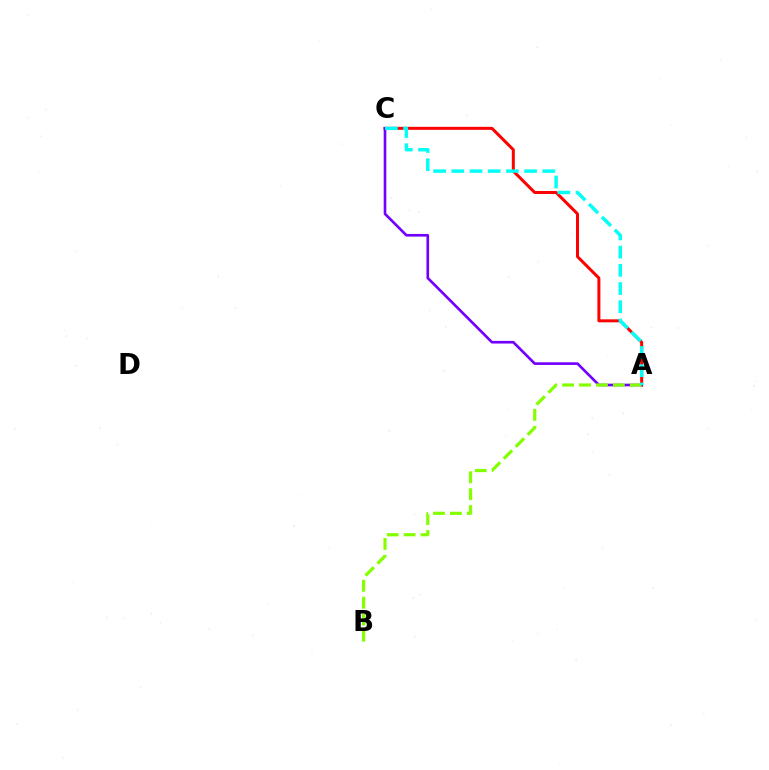{('A', 'C'): [{'color': '#ff0000', 'line_style': 'solid', 'thickness': 2.16}, {'color': '#7200ff', 'line_style': 'solid', 'thickness': 1.9}, {'color': '#00fff6', 'line_style': 'dashed', 'thickness': 2.47}], ('A', 'B'): [{'color': '#84ff00', 'line_style': 'dashed', 'thickness': 2.3}]}